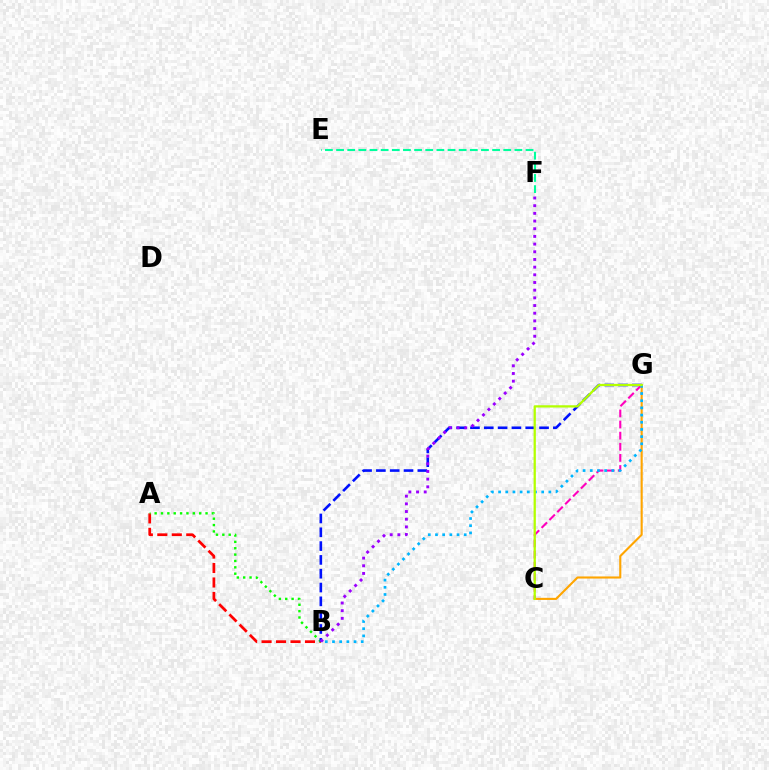{('A', 'B'): [{'color': '#ff0000', 'line_style': 'dashed', 'thickness': 1.97}, {'color': '#08ff00', 'line_style': 'dotted', 'thickness': 1.73}], ('E', 'F'): [{'color': '#00ff9d', 'line_style': 'dashed', 'thickness': 1.51}], ('B', 'G'): [{'color': '#0010ff', 'line_style': 'dashed', 'thickness': 1.88}, {'color': '#00b5ff', 'line_style': 'dotted', 'thickness': 1.95}], ('C', 'G'): [{'color': '#ff00bd', 'line_style': 'dashed', 'thickness': 1.51}, {'color': '#ffa500', 'line_style': 'solid', 'thickness': 1.52}, {'color': '#b3ff00', 'line_style': 'solid', 'thickness': 1.64}], ('B', 'F'): [{'color': '#9b00ff', 'line_style': 'dotted', 'thickness': 2.09}]}